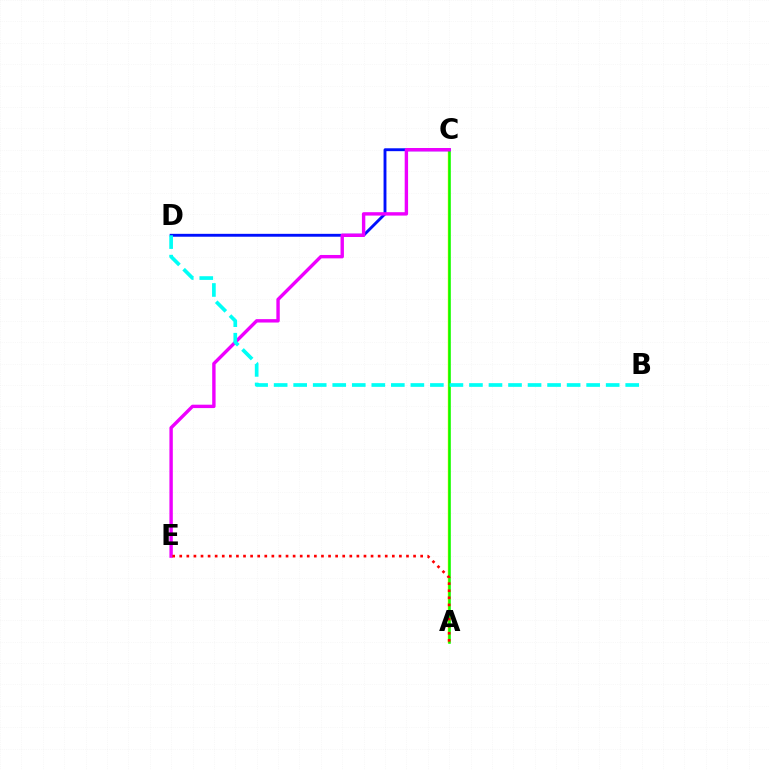{('A', 'C'): [{'color': '#fcf500', 'line_style': 'solid', 'thickness': 1.79}, {'color': '#08ff00', 'line_style': 'solid', 'thickness': 1.82}], ('C', 'D'): [{'color': '#0010ff', 'line_style': 'solid', 'thickness': 2.08}], ('C', 'E'): [{'color': '#ee00ff', 'line_style': 'solid', 'thickness': 2.44}], ('B', 'D'): [{'color': '#00fff6', 'line_style': 'dashed', 'thickness': 2.65}], ('A', 'E'): [{'color': '#ff0000', 'line_style': 'dotted', 'thickness': 1.93}]}